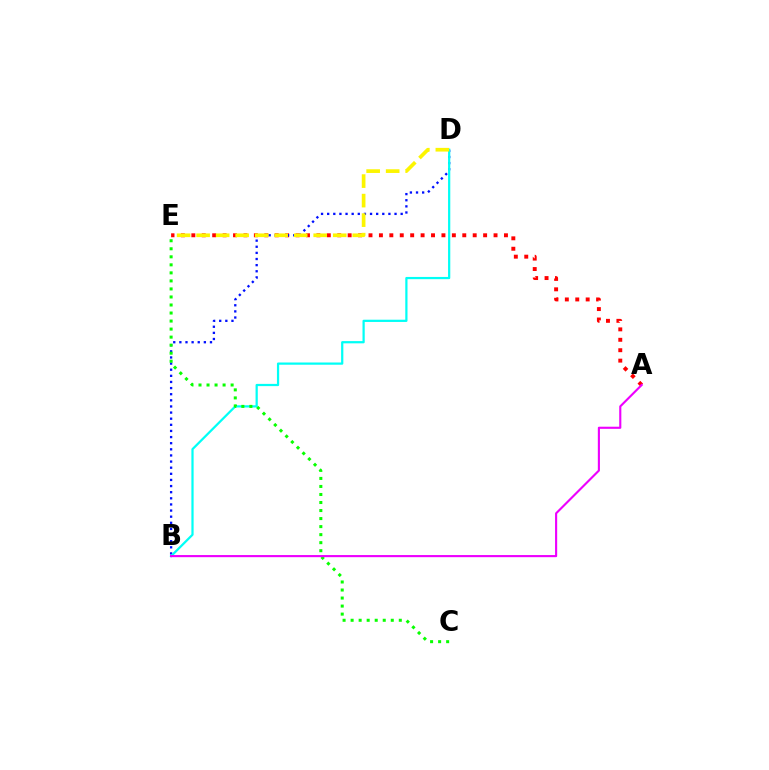{('A', 'E'): [{'color': '#ff0000', 'line_style': 'dotted', 'thickness': 2.83}], ('B', 'D'): [{'color': '#0010ff', 'line_style': 'dotted', 'thickness': 1.66}, {'color': '#00fff6', 'line_style': 'solid', 'thickness': 1.61}], ('C', 'E'): [{'color': '#08ff00', 'line_style': 'dotted', 'thickness': 2.18}], ('A', 'B'): [{'color': '#ee00ff', 'line_style': 'solid', 'thickness': 1.53}], ('D', 'E'): [{'color': '#fcf500', 'line_style': 'dashed', 'thickness': 2.65}]}